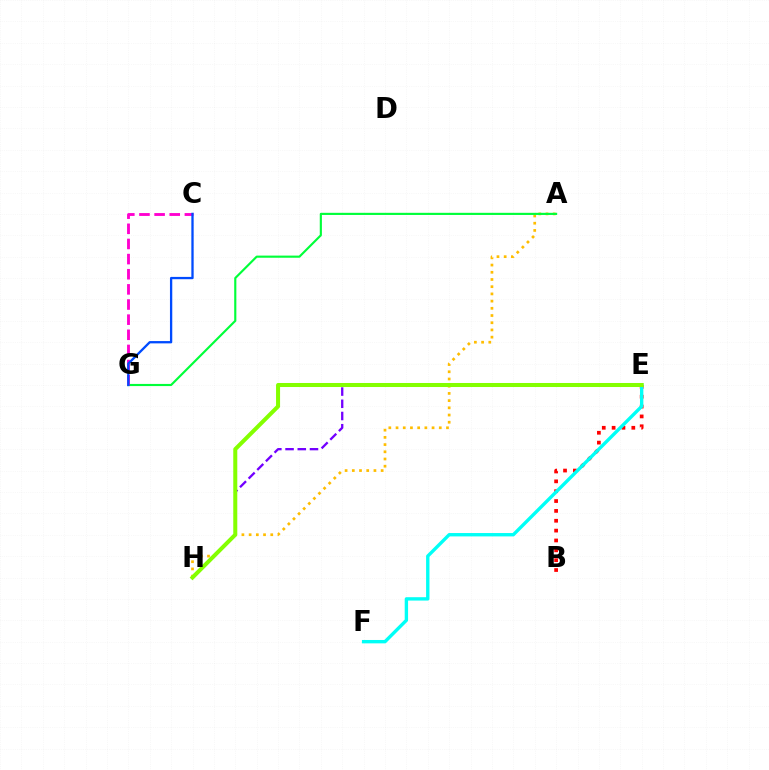{('B', 'E'): [{'color': '#ff0000', 'line_style': 'dotted', 'thickness': 2.68}], ('E', 'H'): [{'color': '#7200ff', 'line_style': 'dashed', 'thickness': 1.66}, {'color': '#84ff00', 'line_style': 'solid', 'thickness': 2.9}], ('A', 'H'): [{'color': '#ffbd00', 'line_style': 'dotted', 'thickness': 1.96}], ('E', 'F'): [{'color': '#00fff6', 'line_style': 'solid', 'thickness': 2.43}], ('A', 'G'): [{'color': '#00ff39', 'line_style': 'solid', 'thickness': 1.54}], ('C', 'G'): [{'color': '#ff00cf', 'line_style': 'dashed', 'thickness': 2.06}, {'color': '#004bff', 'line_style': 'solid', 'thickness': 1.66}]}